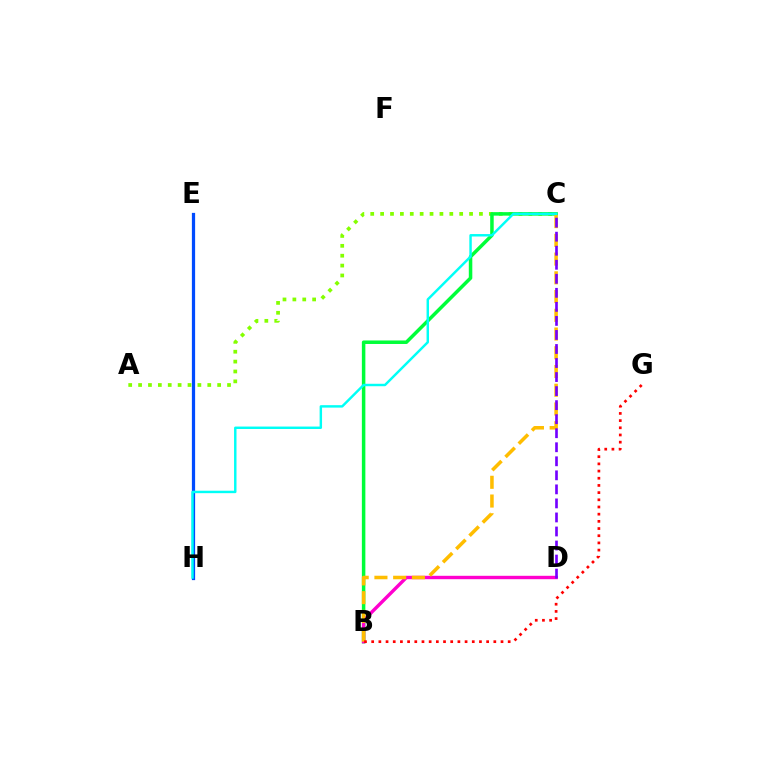{('E', 'H'): [{'color': '#004bff', 'line_style': 'solid', 'thickness': 2.33}], ('A', 'C'): [{'color': '#84ff00', 'line_style': 'dotted', 'thickness': 2.69}], ('B', 'C'): [{'color': '#00ff39', 'line_style': 'solid', 'thickness': 2.53}, {'color': '#ffbd00', 'line_style': 'dashed', 'thickness': 2.55}], ('C', 'H'): [{'color': '#00fff6', 'line_style': 'solid', 'thickness': 1.76}], ('B', 'D'): [{'color': '#ff00cf', 'line_style': 'solid', 'thickness': 2.45}], ('B', 'G'): [{'color': '#ff0000', 'line_style': 'dotted', 'thickness': 1.95}], ('C', 'D'): [{'color': '#7200ff', 'line_style': 'dashed', 'thickness': 1.91}]}